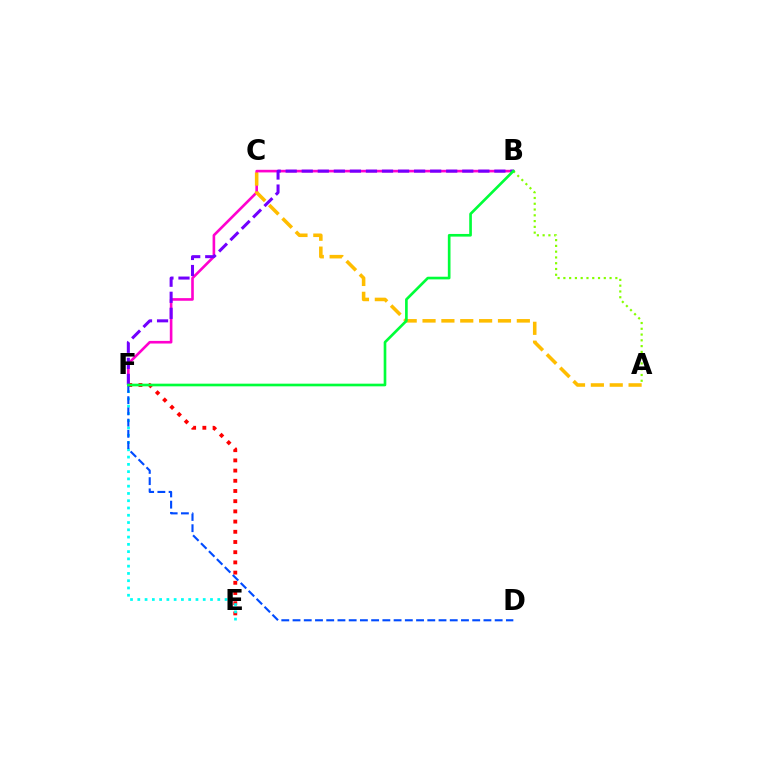{('B', 'F'): [{'color': '#ff00cf', 'line_style': 'solid', 'thickness': 1.89}, {'color': '#7200ff', 'line_style': 'dashed', 'thickness': 2.18}, {'color': '#00ff39', 'line_style': 'solid', 'thickness': 1.91}], ('A', 'B'): [{'color': '#84ff00', 'line_style': 'dotted', 'thickness': 1.57}], ('E', 'F'): [{'color': '#ff0000', 'line_style': 'dotted', 'thickness': 2.77}, {'color': '#00fff6', 'line_style': 'dotted', 'thickness': 1.98}], ('A', 'C'): [{'color': '#ffbd00', 'line_style': 'dashed', 'thickness': 2.56}], ('D', 'F'): [{'color': '#004bff', 'line_style': 'dashed', 'thickness': 1.53}]}